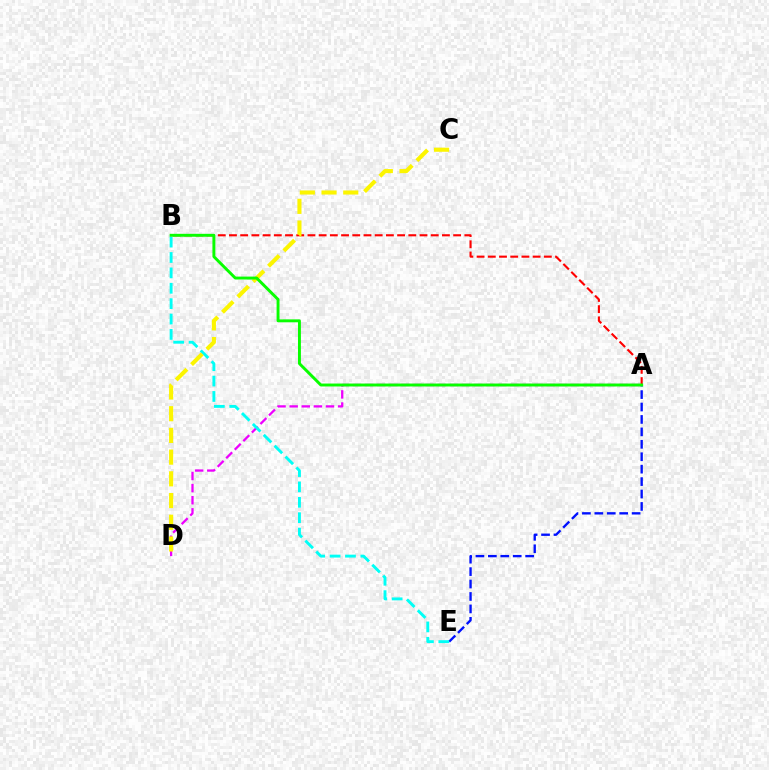{('A', 'E'): [{'color': '#0010ff', 'line_style': 'dashed', 'thickness': 1.69}], ('A', 'B'): [{'color': '#ff0000', 'line_style': 'dashed', 'thickness': 1.52}, {'color': '#08ff00', 'line_style': 'solid', 'thickness': 2.11}], ('A', 'D'): [{'color': '#ee00ff', 'line_style': 'dashed', 'thickness': 1.64}], ('B', 'E'): [{'color': '#00fff6', 'line_style': 'dashed', 'thickness': 2.09}], ('C', 'D'): [{'color': '#fcf500', 'line_style': 'dashed', 'thickness': 2.95}]}